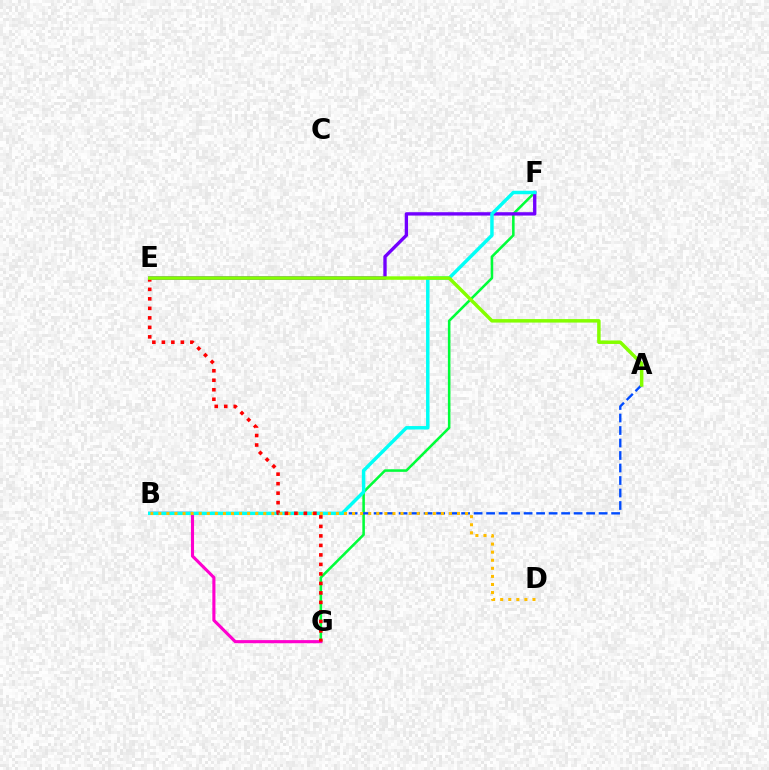{('F', 'G'): [{'color': '#00ff39', 'line_style': 'solid', 'thickness': 1.84}], ('B', 'G'): [{'color': '#ff00cf', 'line_style': 'solid', 'thickness': 2.24}], ('E', 'F'): [{'color': '#7200ff', 'line_style': 'solid', 'thickness': 2.41}], ('A', 'B'): [{'color': '#004bff', 'line_style': 'dashed', 'thickness': 1.7}], ('B', 'F'): [{'color': '#00fff6', 'line_style': 'solid', 'thickness': 2.49}], ('B', 'D'): [{'color': '#ffbd00', 'line_style': 'dotted', 'thickness': 2.19}], ('E', 'G'): [{'color': '#ff0000', 'line_style': 'dotted', 'thickness': 2.58}], ('A', 'E'): [{'color': '#84ff00', 'line_style': 'solid', 'thickness': 2.51}]}